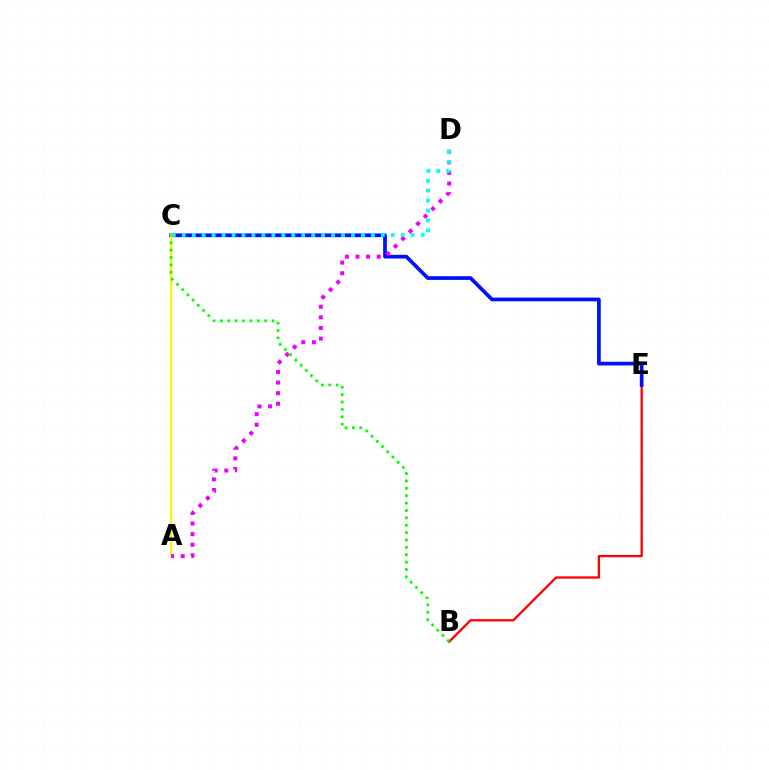{('B', 'E'): [{'color': '#ff0000', 'line_style': 'solid', 'thickness': 1.66}], ('C', 'E'): [{'color': '#0010ff', 'line_style': 'solid', 'thickness': 2.67}], ('A', 'C'): [{'color': '#fcf500', 'line_style': 'solid', 'thickness': 1.59}], ('A', 'D'): [{'color': '#ee00ff', 'line_style': 'dotted', 'thickness': 2.88}], ('C', 'D'): [{'color': '#00fff6', 'line_style': 'dotted', 'thickness': 2.7}], ('B', 'C'): [{'color': '#08ff00', 'line_style': 'dotted', 'thickness': 2.0}]}